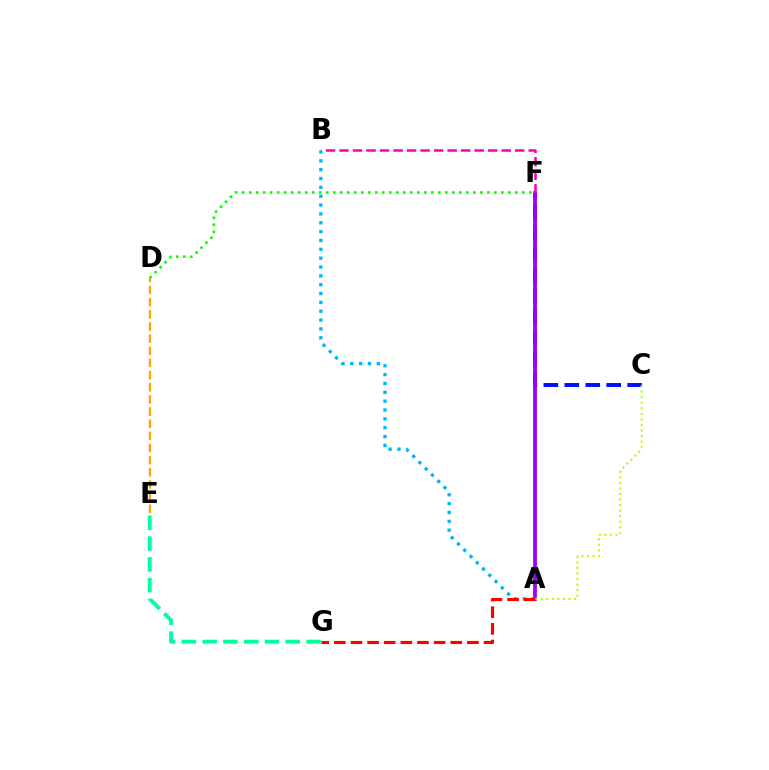{('C', 'F'): [{'color': '#0010ff', 'line_style': 'dashed', 'thickness': 2.85}], ('A', 'B'): [{'color': '#00b5ff', 'line_style': 'dotted', 'thickness': 2.4}], ('A', 'F'): [{'color': '#9b00ff', 'line_style': 'solid', 'thickness': 2.72}], ('B', 'F'): [{'color': '#ff00bd', 'line_style': 'dashed', 'thickness': 1.84}], ('A', 'C'): [{'color': '#b3ff00', 'line_style': 'dotted', 'thickness': 1.51}], ('A', 'G'): [{'color': '#ff0000', 'line_style': 'dashed', 'thickness': 2.26}], ('D', 'E'): [{'color': '#ffa500', 'line_style': 'dashed', 'thickness': 1.65}], ('E', 'G'): [{'color': '#00ff9d', 'line_style': 'dashed', 'thickness': 2.82}], ('D', 'F'): [{'color': '#08ff00', 'line_style': 'dotted', 'thickness': 1.9}]}